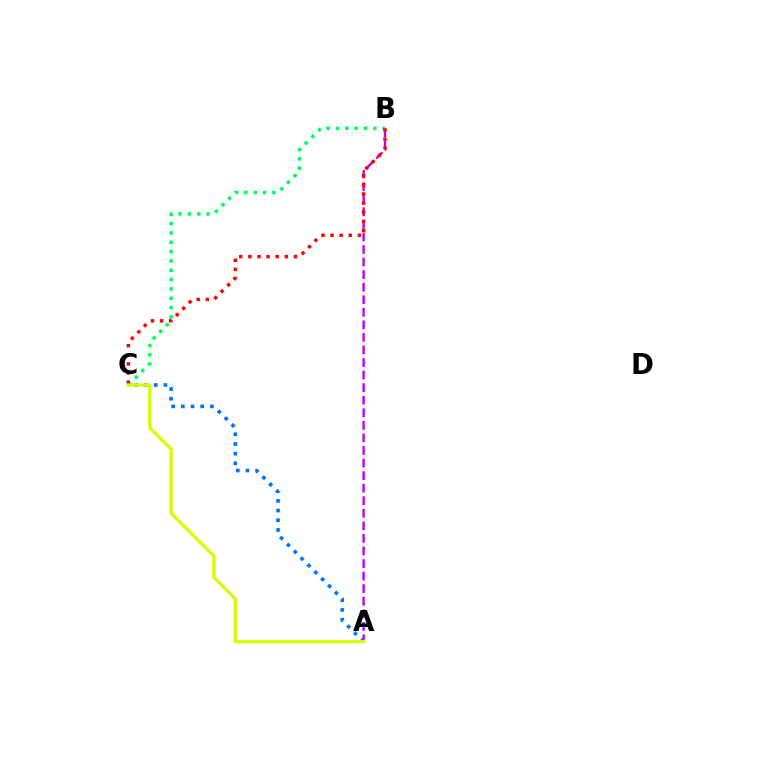{('A', 'B'): [{'color': '#b900ff', 'line_style': 'dashed', 'thickness': 1.71}], ('B', 'C'): [{'color': '#00ff5c', 'line_style': 'dotted', 'thickness': 2.54}, {'color': '#ff0000', 'line_style': 'dotted', 'thickness': 2.47}], ('A', 'C'): [{'color': '#0074ff', 'line_style': 'dotted', 'thickness': 2.63}, {'color': '#d1ff00', 'line_style': 'solid', 'thickness': 2.34}]}